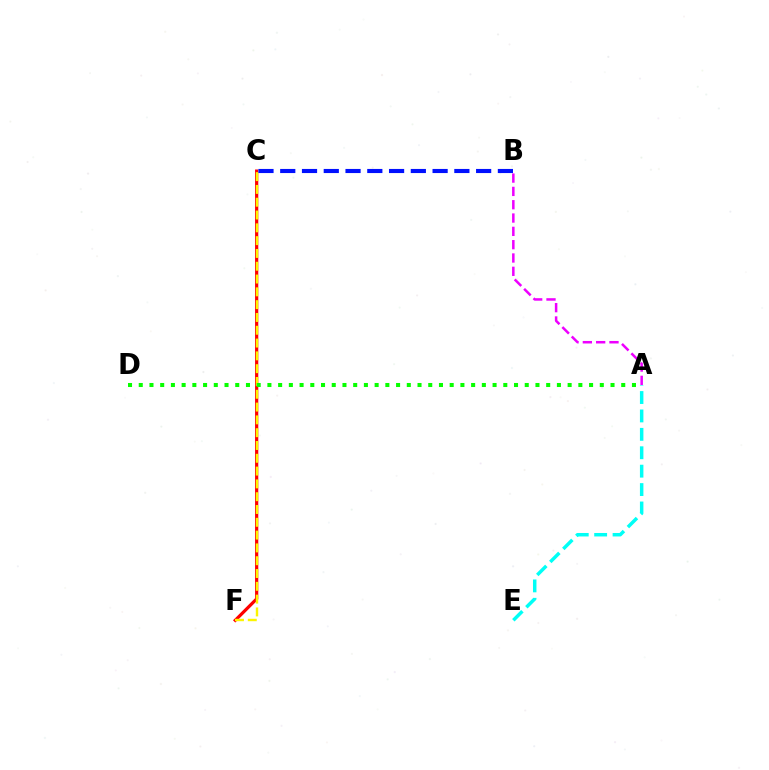{('C', 'F'): [{'color': '#ff0000', 'line_style': 'solid', 'thickness': 2.32}, {'color': '#fcf500', 'line_style': 'dashed', 'thickness': 1.74}], ('A', 'D'): [{'color': '#08ff00', 'line_style': 'dotted', 'thickness': 2.91}], ('A', 'E'): [{'color': '#00fff6', 'line_style': 'dashed', 'thickness': 2.5}], ('A', 'B'): [{'color': '#ee00ff', 'line_style': 'dashed', 'thickness': 1.81}], ('B', 'C'): [{'color': '#0010ff', 'line_style': 'dashed', 'thickness': 2.96}]}